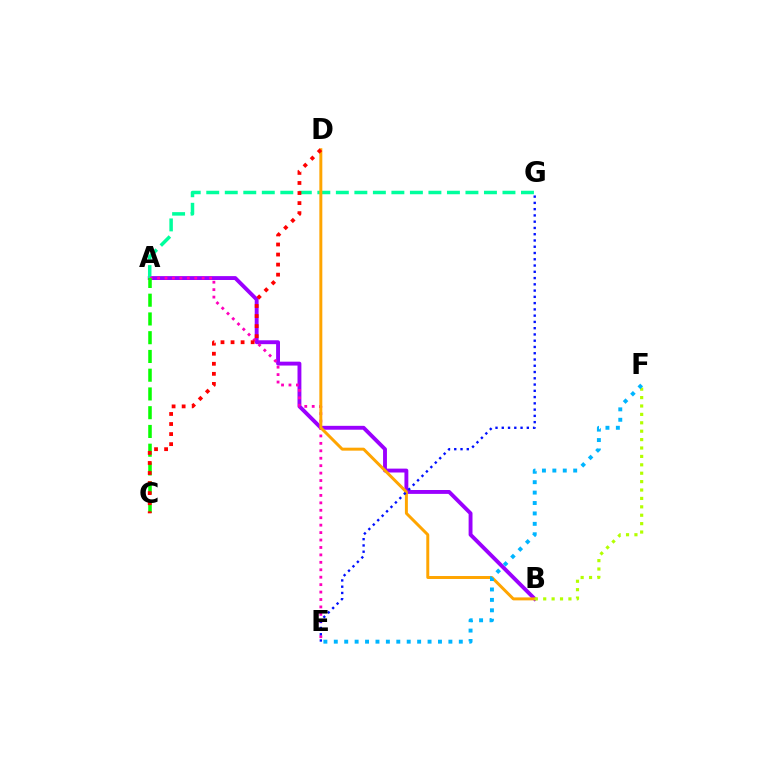{('A', 'B'): [{'color': '#9b00ff', 'line_style': 'solid', 'thickness': 2.8}], ('A', 'G'): [{'color': '#00ff9d', 'line_style': 'dashed', 'thickness': 2.52}], ('A', 'E'): [{'color': '#ff00bd', 'line_style': 'dotted', 'thickness': 2.02}], ('A', 'C'): [{'color': '#08ff00', 'line_style': 'dashed', 'thickness': 2.55}], ('B', 'D'): [{'color': '#ffa500', 'line_style': 'solid', 'thickness': 2.13}], ('C', 'D'): [{'color': '#ff0000', 'line_style': 'dotted', 'thickness': 2.73}], ('E', 'G'): [{'color': '#0010ff', 'line_style': 'dotted', 'thickness': 1.7}], ('B', 'F'): [{'color': '#b3ff00', 'line_style': 'dotted', 'thickness': 2.28}], ('E', 'F'): [{'color': '#00b5ff', 'line_style': 'dotted', 'thickness': 2.83}]}